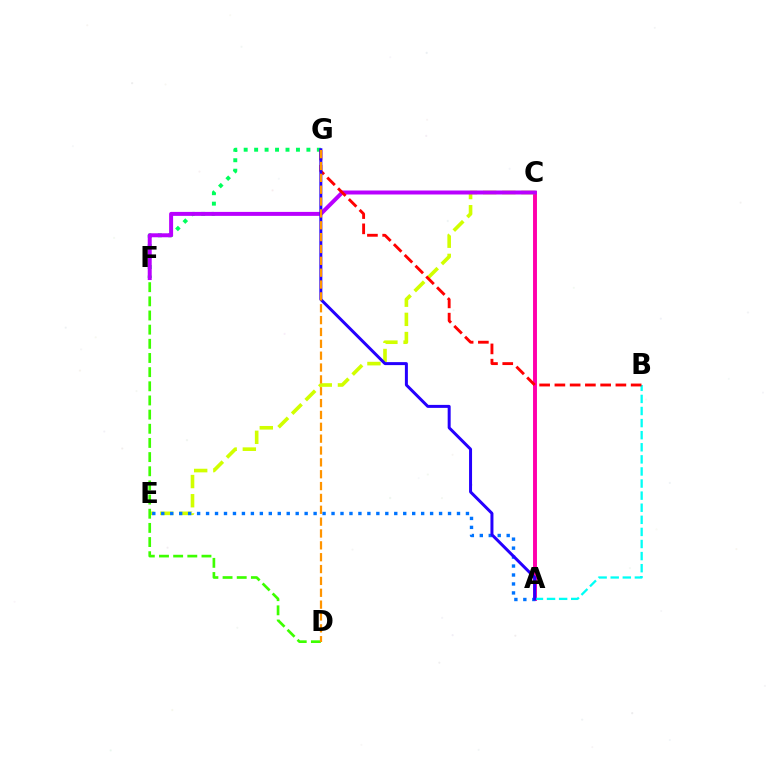{('A', 'C'): [{'color': '#ff00ac', 'line_style': 'solid', 'thickness': 2.83}], ('C', 'E'): [{'color': '#d1ff00', 'line_style': 'dashed', 'thickness': 2.6}], ('F', 'G'): [{'color': '#00ff5c', 'line_style': 'dotted', 'thickness': 2.84}], ('C', 'F'): [{'color': '#b900ff', 'line_style': 'solid', 'thickness': 2.86}], ('A', 'E'): [{'color': '#0074ff', 'line_style': 'dotted', 'thickness': 2.43}], ('A', 'B'): [{'color': '#00fff6', 'line_style': 'dashed', 'thickness': 1.64}], ('B', 'G'): [{'color': '#ff0000', 'line_style': 'dashed', 'thickness': 2.07}], ('D', 'F'): [{'color': '#3dff00', 'line_style': 'dashed', 'thickness': 1.92}], ('A', 'G'): [{'color': '#2500ff', 'line_style': 'solid', 'thickness': 2.15}], ('D', 'G'): [{'color': '#ff9400', 'line_style': 'dashed', 'thickness': 1.61}]}